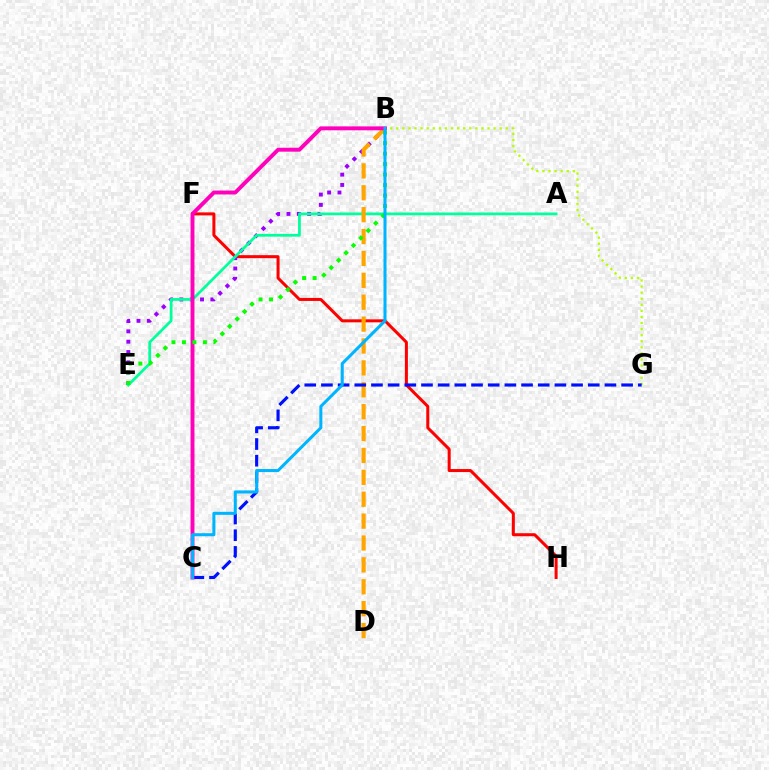{('F', 'H'): [{'color': '#ff0000', 'line_style': 'solid', 'thickness': 2.17}], ('B', 'E'): [{'color': '#9b00ff', 'line_style': 'dotted', 'thickness': 2.81}, {'color': '#08ff00', 'line_style': 'dotted', 'thickness': 2.85}], ('A', 'E'): [{'color': '#00ff9d', 'line_style': 'solid', 'thickness': 1.99}], ('B', 'G'): [{'color': '#b3ff00', 'line_style': 'dotted', 'thickness': 1.65}], ('B', 'D'): [{'color': '#ffa500', 'line_style': 'dashed', 'thickness': 2.97}], ('C', 'G'): [{'color': '#0010ff', 'line_style': 'dashed', 'thickness': 2.27}], ('B', 'C'): [{'color': '#ff00bd', 'line_style': 'solid', 'thickness': 2.81}, {'color': '#00b5ff', 'line_style': 'solid', 'thickness': 2.19}]}